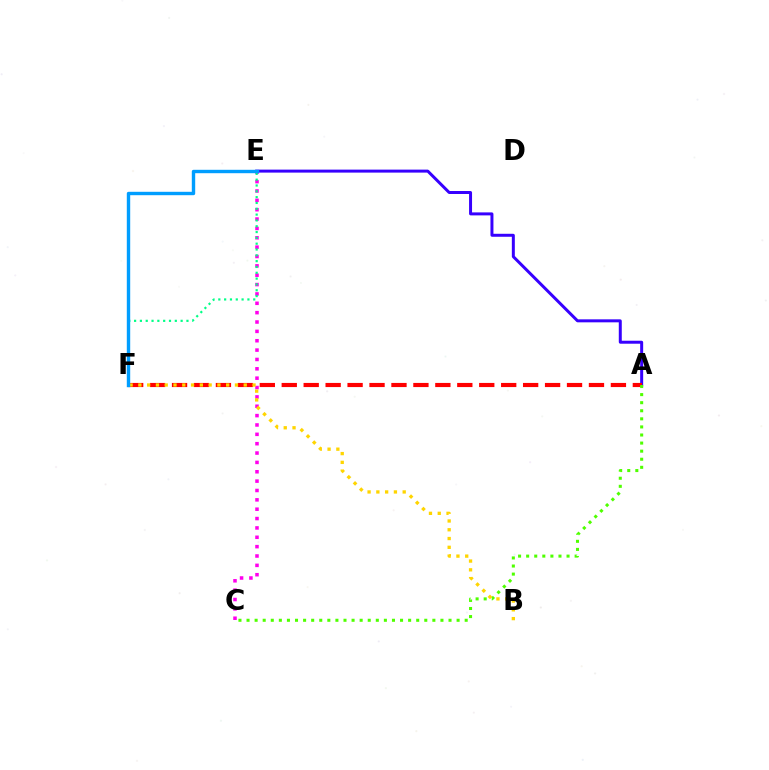{('A', 'E'): [{'color': '#3700ff', 'line_style': 'solid', 'thickness': 2.15}], ('C', 'E'): [{'color': '#ff00ed', 'line_style': 'dotted', 'thickness': 2.54}], ('A', 'F'): [{'color': '#ff0000', 'line_style': 'dashed', 'thickness': 2.98}], ('E', 'F'): [{'color': '#00ff86', 'line_style': 'dotted', 'thickness': 1.58}, {'color': '#009eff', 'line_style': 'solid', 'thickness': 2.45}], ('A', 'C'): [{'color': '#4fff00', 'line_style': 'dotted', 'thickness': 2.2}], ('B', 'F'): [{'color': '#ffd500', 'line_style': 'dotted', 'thickness': 2.39}]}